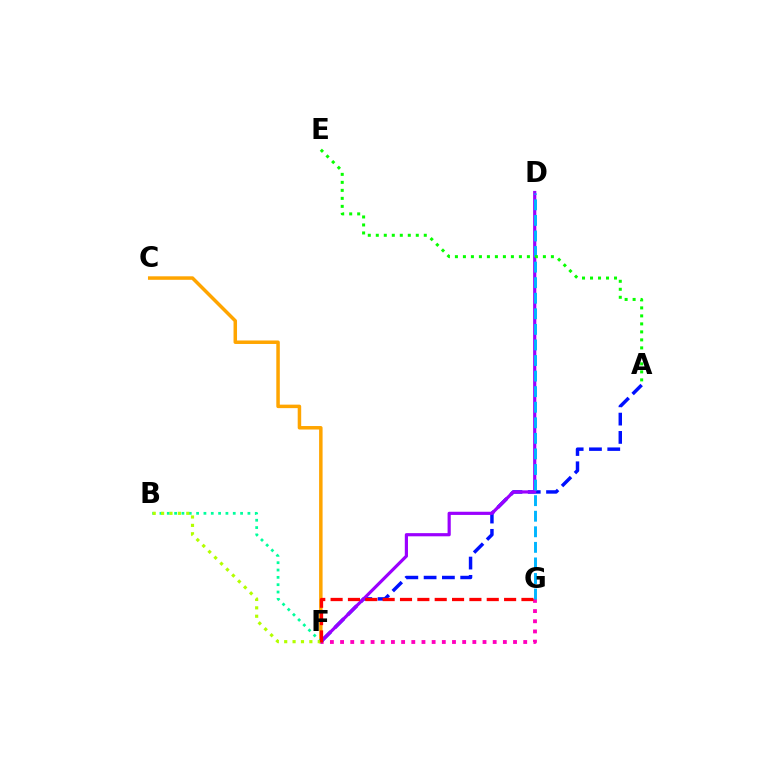{('C', 'F'): [{'color': '#ffa500', 'line_style': 'solid', 'thickness': 2.51}], ('F', 'G'): [{'color': '#ff00bd', 'line_style': 'dotted', 'thickness': 2.76}, {'color': '#ff0000', 'line_style': 'dashed', 'thickness': 2.36}], ('B', 'F'): [{'color': '#00ff9d', 'line_style': 'dotted', 'thickness': 1.99}, {'color': '#b3ff00', 'line_style': 'dotted', 'thickness': 2.28}], ('A', 'F'): [{'color': '#0010ff', 'line_style': 'dashed', 'thickness': 2.49}], ('D', 'F'): [{'color': '#9b00ff', 'line_style': 'solid', 'thickness': 2.29}], ('D', 'G'): [{'color': '#00b5ff', 'line_style': 'dashed', 'thickness': 2.12}], ('A', 'E'): [{'color': '#08ff00', 'line_style': 'dotted', 'thickness': 2.17}]}